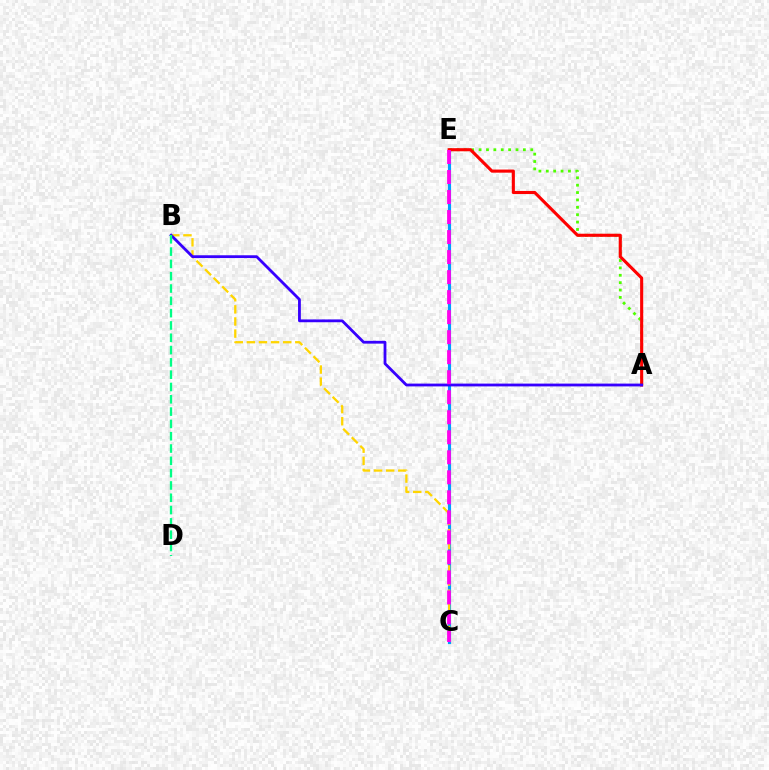{('C', 'E'): [{'color': '#009eff', 'line_style': 'solid', 'thickness': 2.26}, {'color': '#ff00ed', 'line_style': 'dashed', 'thickness': 2.72}], ('A', 'E'): [{'color': '#4fff00', 'line_style': 'dotted', 'thickness': 2.01}, {'color': '#ff0000', 'line_style': 'solid', 'thickness': 2.23}], ('B', 'C'): [{'color': '#ffd500', 'line_style': 'dashed', 'thickness': 1.64}], ('A', 'B'): [{'color': '#3700ff', 'line_style': 'solid', 'thickness': 2.02}], ('B', 'D'): [{'color': '#00ff86', 'line_style': 'dashed', 'thickness': 1.67}]}